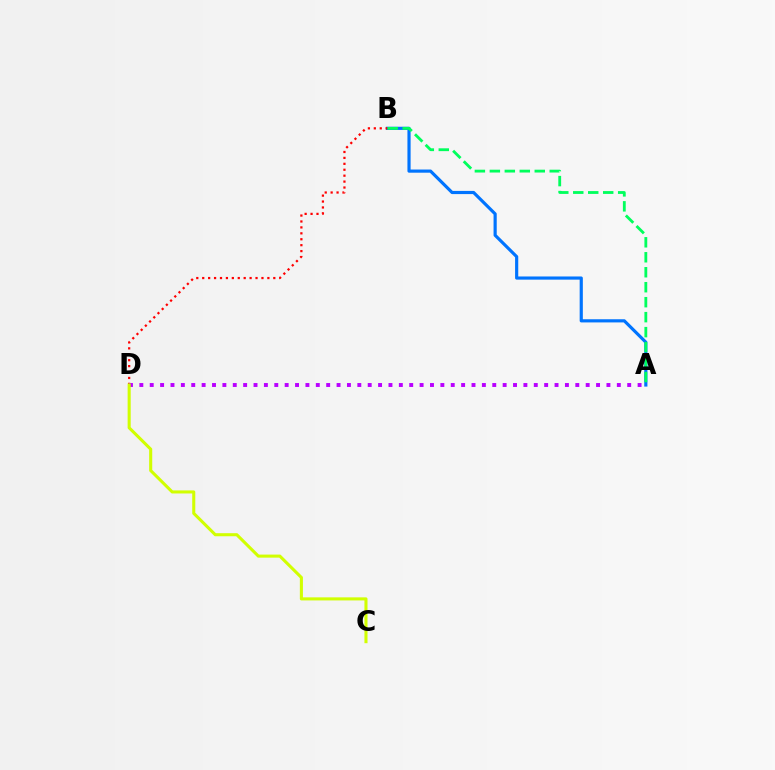{('A', 'B'): [{'color': '#0074ff', 'line_style': 'solid', 'thickness': 2.28}, {'color': '#00ff5c', 'line_style': 'dashed', 'thickness': 2.03}], ('B', 'D'): [{'color': '#ff0000', 'line_style': 'dotted', 'thickness': 1.61}], ('A', 'D'): [{'color': '#b900ff', 'line_style': 'dotted', 'thickness': 2.82}], ('C', 'D'): [{'color': '#d1ff00', 'line_style': 'solid', 'thickness': 2.21}]}